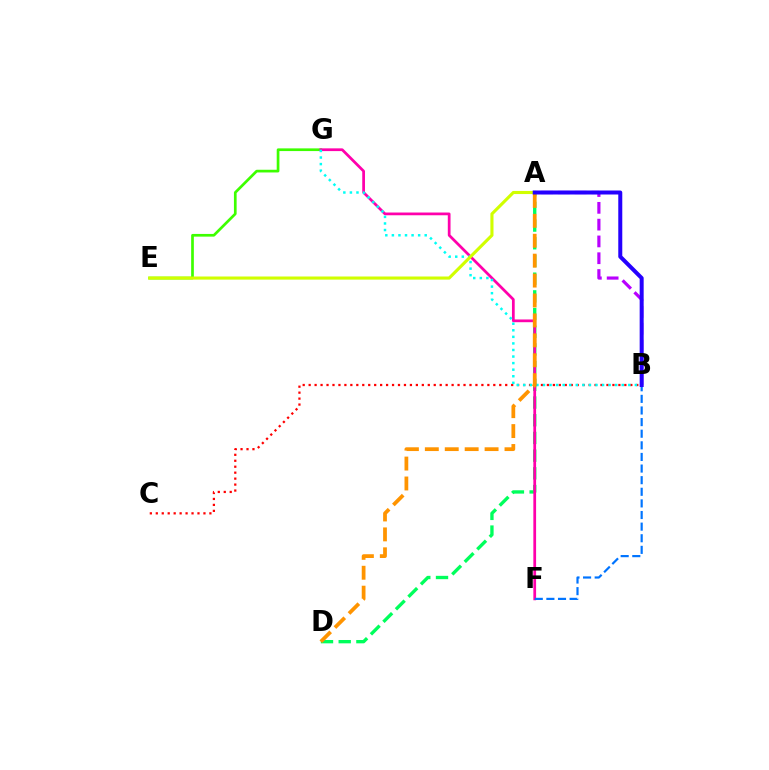{('A', 'B'): [{'color': '#b900ff', 'line_style': 'dashed', 'thickness': 2.28}, {'color': '#2500ff', 'line_style': 'solid', 'thickness': 2.88}], ('A', 'D'): [{'color': '#00ff5c', 'line_style': 'dashed', 'thickness': 2.4}, {'color': '#ff9400', 'line_style': 'dashed', 'thickness': 2.71}], ('B', 'C'): [{'color': '#ff0000', 'line_style': 'dotted', 'thickness': 1.62}], ('E', 'G'): [{'color': '#3dff00', 'line_style': 'solid', 'thickness': 1.94}], ('F', 'G'): [{'color': '#ff00ac', 'line_style': 'solid', 'thickness': 1.97}], ('B', 'F'): [{'color': '#0074ff', 'line_style': 'dashed', 'thickness': 1.58}], ('B', 'G'): [{'color': '#00fff6', 'line_style': 'dotted', 'thickness': 1.78}], ('A', 'E'): [{'color': '#d1ff00', 'line_style': 'solid', 'thickness': 2.24}]}